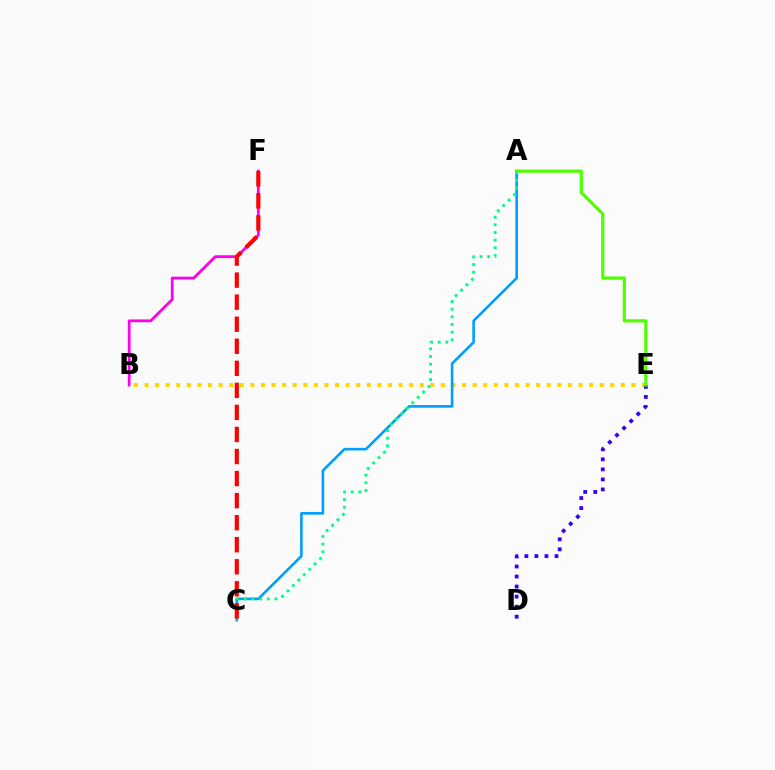{('B', 'E'): [{'color': '#ffd500', 'line_style': 'dotted', 'thickness': 2.88}], ('A', 'C'): [{'color': '#009eff', 'line_style': 'solid', 'thickness': 1.88}, {'color': '#00ff86', 'line_style': 'dotted', 'thickness': 2.08}], ('B', 'F'): [{'color': '#ff00ed', 'line_style': 'solid', 'thickness': 2.01}], ('D', 'E'): [{'color': '#3700ff', 'line_style': 'dotted', 'thickness': 2.73}], ('A', 'E'): [{'color': '#4fff00', 'line_style': 'solid', 'thickness': 2.3}], ('C', 'F'): [{'color': '#ff0000', 'line_style': 'dashed', 'thickness': 3.0}]}